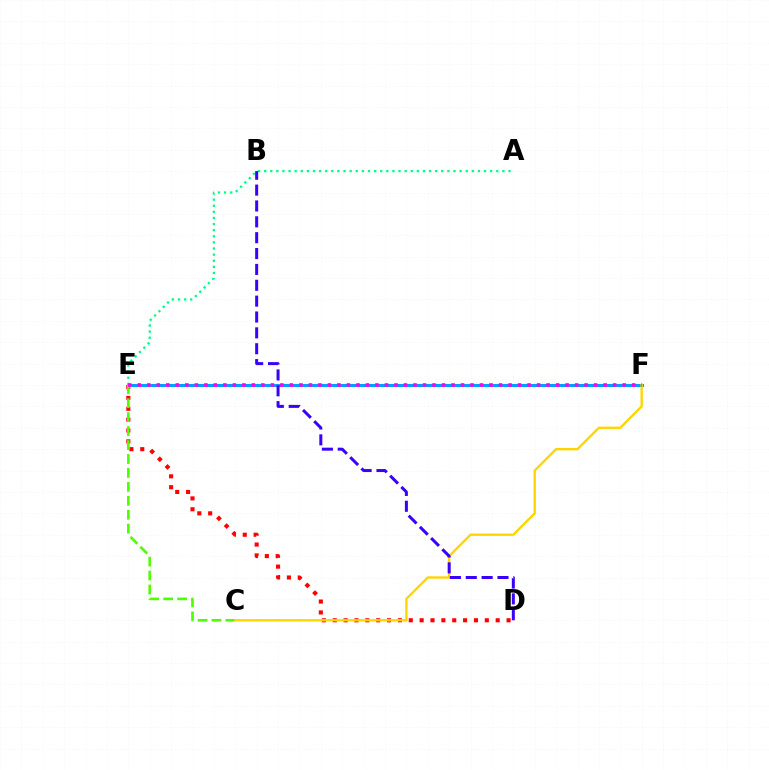{('D', 'E'): [{'color': '#ff0000', 'line_style': 'dotted', 'thickness': 2.95}], ('E', 'F'): [{'color': '#009eff', 'line_style': 'solid', 'thickness': 2.21}, {'color': '#ff00ed', 'line_style': 'dotted', 'thickness': 2.58}], ('C', 'E'): [{'color': '#4fff00', 'line_style': 'dashed', 'thickness': 1.89}], ('C', 'F'): [{'color': '#ffd500', 'line_style': 'solid', 'thickness': 1.69}], ('A', 'E'): [{'color': '#00ff86', 'line_style': 'dotted', 'thickness': 1.66}], ('B', 'D'): [{'color': '#3700ff', 'line_style': 'dashed', 'thickness': 2.15}]}